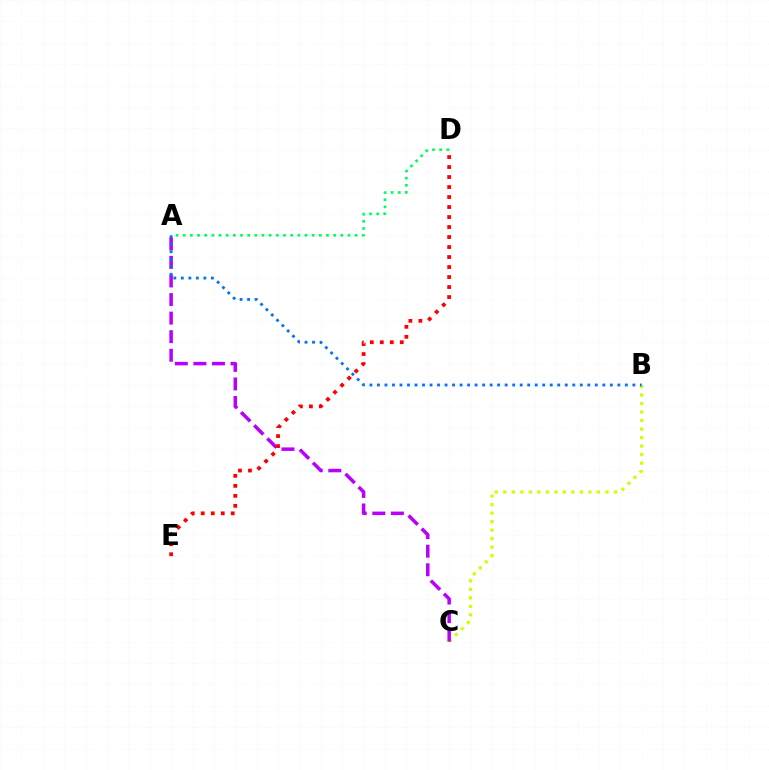{('B', 'C'): [{'color': '#d1ff00', 'line_style': 'dotted', 'thickness': 2.31}], ('A', 'C'): [{'color': '#b900ff', 'line_style': 'dashed', 'thickness': 2.52}], ('A', 'D'): [{'color': '#00ff5c', 'line_style': 'dotted', 'thickness': 1.95}], ('A', 'B'): [{'color': '#0074ff', 'line_style': 'dotted', 'thickness': 2.04}], ('D', 'E'): [{'color': '#ff0000', 'line_style': 'dotted', 'thickness': 2.72}]}